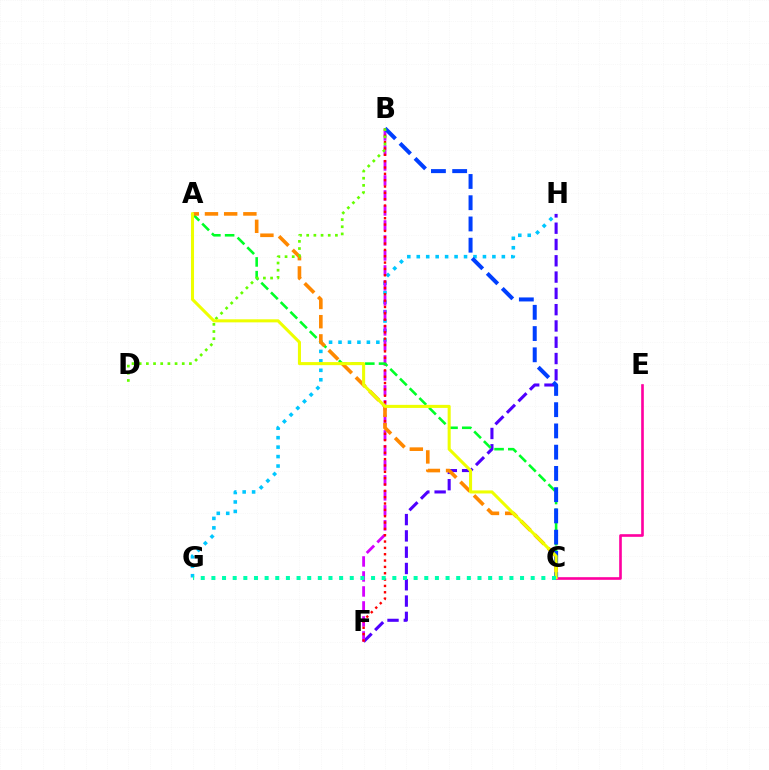{('G', 'H'): [{'color': '#00c7ff', 'line_style': 'dotted', 'thickness': 2.57}], ('F', 'H'): [{'color': '#4f00ff', 'line_style': 'dashed', 'thickness': 2.21}], ('B', 'F'): [{'color': '#d600ff', 'line_style': 'dashed', 'thickness': 2.04}, {'color': '#ff0000', 'line_style': 'dotted', 'thickness': 1.72}], ('C', 'E'): [{'color': '#ff00a0', 'line_style': 'solid', 'thickness': 1.9}], ('A', 'C'): [{'color': '#00ff27', 'line_style': 'dashed', 'thickness': 1.86}, {'color': '#ff8800', 'line_style': 'dashed', 'thickness': 2.61}, {'color': '#eeff00', 'line_style': 'solid', 'thickness': 2.2}], ('B', 'C'): [{'color': '#003fff', 'line_style': 'dashed', 'thickness': 2.89}], ('B', 'D'): [{'color': '#66ff00', 'line_style': 'dotted', 'thickness': 1.95}], ('C', 'G'): [{'color': '#00ffaf', 'line_style': 'dotted', 'thickness': 2.89}]}